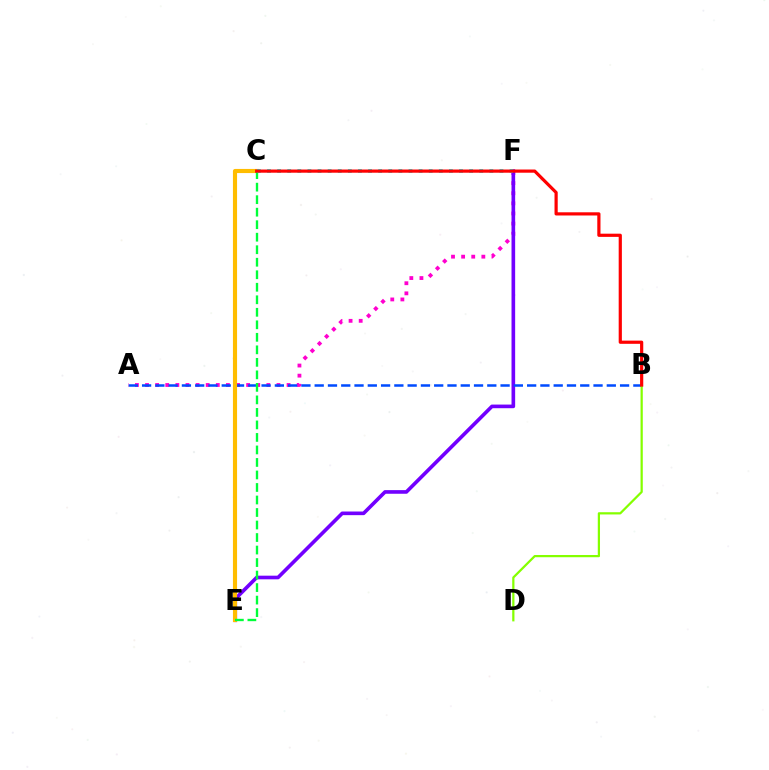{('A', 'F'): [{'color': '#ff00cf', 'line_style': 'dotted', 'thickness': 2.75}], ('E', 'F'): [{'color': '#7200ff', 'line_style': 'solid', 'thickness': 2.62}], ('A', 'B'): [{'color': '#004bff', 'line_style': 'dashed', 'thickness': 1.8}], ('B', 'D'): [{'color': '#84ff00', 'line_style': 'solid', 'thickness': 1.61}], ('C', 'E'): [{'color': '#ffbd00', 'line_style': 'solid', 'thickness': 2.97}, {'color': '#00ff39', 'line_style': 'dashed', 'thickness': 1.7}], ('C', 'F'): [{'color': '#00fff6', 'line_style': 'dotted', 'thickness': 2.75}], ('B', 'C'): [{'color': '#ff0000', 'line_style': 'solid', 'thickness': 2.3}]}